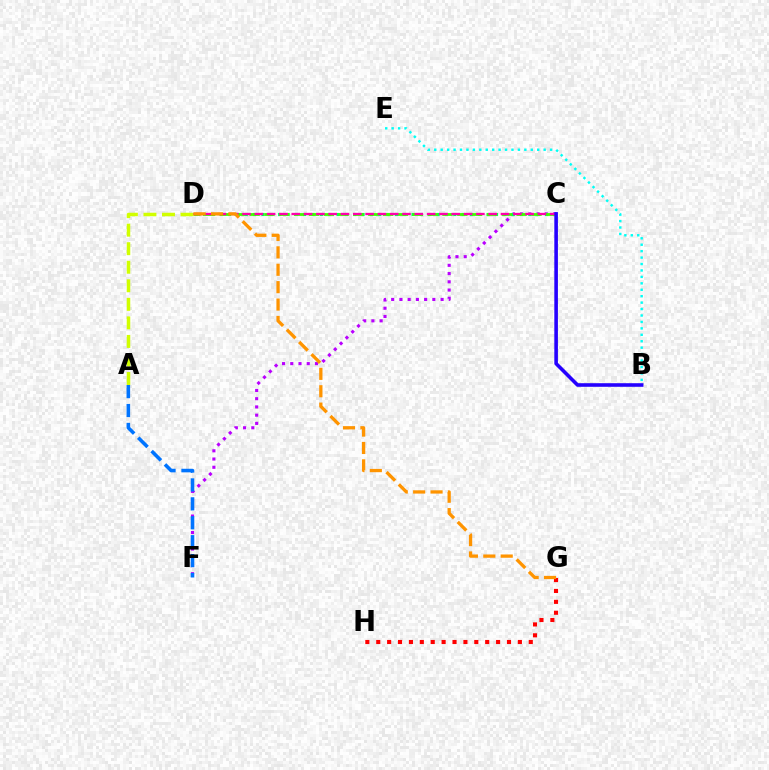{('C', 'F'): [{'color': '#b900ff', 'line_style': 'dotted', 'thickness': 2.24}], ('A', 'F'): [{'color': '#0074ff', 'line_style': 'dashed', 'thickness': 2.57}], ('C', 'D'): [{'color': '#00ff5c', 'line_style': 'dotted', 'thickness': 2.27}, {'color': '#3dff00', 'line_style': 'dashed', 'thickness': 2.02}, {'color': '#ff00ac', 'line_style': 'dashed', 'thickness': 1.67}], ('B', 'E'): [{'color': '#00fff6', 'line_style': 'dotted', 'thickness': 1.75}], ('A', 'D'): [{'color': '#d1ff00', 'line_style': 'dashed', 'thickness': 2.52}], ('G', 'H'): [{'color': '#ff0000', 'line_style': 'dotted', 'thickness': 2.96}], ('B', 'C'): [{'color': '#2500ff', 'line_style': 'solid', 'thickness': 2.58}], ('D', 'G'): [{'color': '#ff9400', 'line_style': 'dashed', 'thickness': 2.36}]}